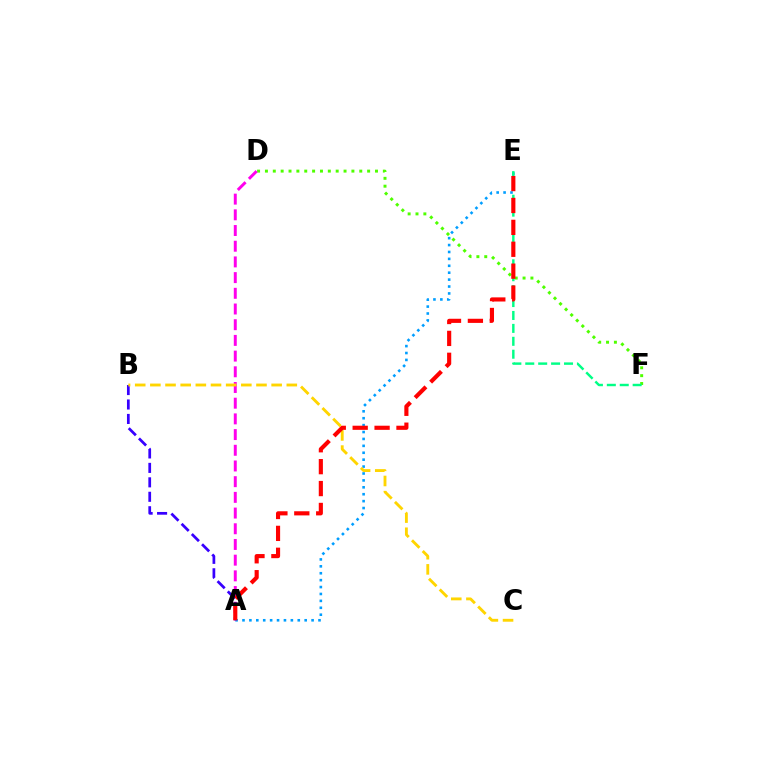{('A', 'E'): [{'color': '#009eff', 'line_style': 'dotted', 'thickness': 1.88}, {'color': '#ff0000', 'line_style': 'dashed', 'thickness': 2.98}], ('D', 'F'): [{'color': '#4fff00', 'line_style': 'dotted', 'thickness': 2.14}], ('A', 'D'): [{'color': '#ff00ed', 'line_style': 'dashed', 'thickness': 2.13}], ('A', 'B'): [{'color': '#3700ff', 'line_style': 'dashed', 'thickness': 1.96}], ('B', 'C'): [{'color': '#ffd500', 'line_style': 'dashed', 'thickness': 2.06}], ('E', 'F'): [{'color': '#00ff86', 'line_style': 'dashed', 'thickness': 1.75}]}